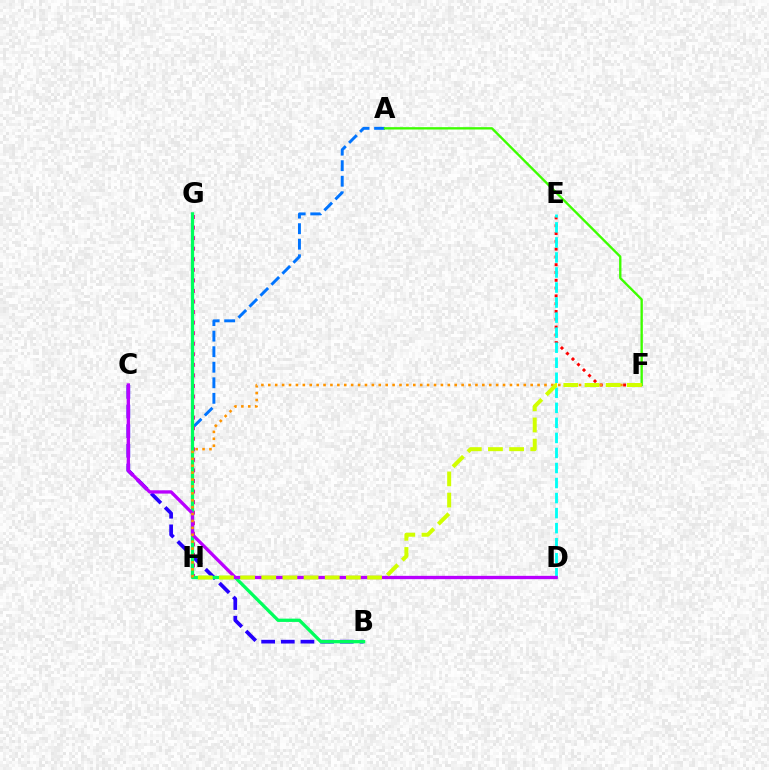{('A', 'H'): [{'color': '#0074ff', 'line_style': 'dashed', 'thickness': 2.11}], ('E', 'F'): [{'color': '#ff0000', 'line_style': 'dotted', 'thickness': 2.12}], ('G', 'H'): [{'color': '#ff00ac', 'line_style': 'dotted', 'thickness': 2.87}], ('B', 'C'): [{'color': '#2500ff', 'line_style': 'dashed', 'thickness': 2.67}], ('D', 'E'): [{'color': '#00fff6', 'line_style': 'dashed', 'thickness': 2.04}], ('B', 'G'): [{'color': '#00ff5c', 'line_style': 'solid', 'thickness': 2.37}], ('A', 'F'): [{'color': '#3dff00', 'line_style': 'solid', 'thickness': 1.69}], ('C', 'D'): [{'color': '#b900ff', 'line_style': 'solid', 'thickness': 2.38}], ('F', 'H'): [{'color': '#ff9400', 'line_style': 'dotted', 'thickness': 1.88}, {'color': '#d1ff00', 'line_style': 'dashed', 'thickness': 2.88}]}